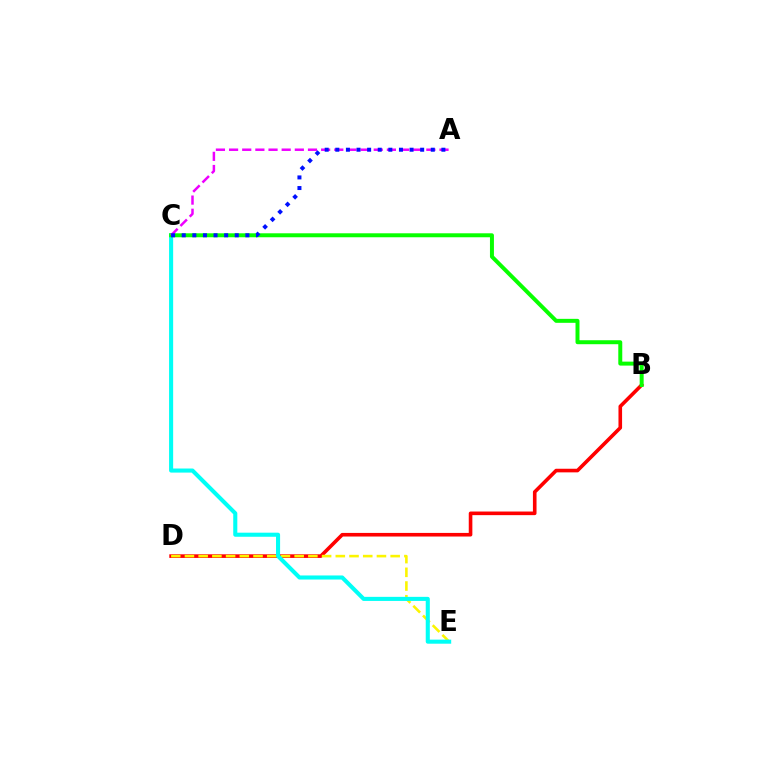{('B', 'D'): [{'color': '#ff0000', 'line_style': 'solid', 'thickness': 2.6}], ('D', 'E'): [{'color': '#fcf500', 'line_style': 'dashed', 'thickness': 1.86}], ('C', 'E'): [{'color': '#00fff6', 'line_style': 'solid', 'thickness': 2.94}], ('B', 'C'): [{'color': '#08ff00', 'line_style': 'solid', 'thickness': 2.86}], ('A', 'C'): [{'color': '#ee00ff', 'line_style': 'dashed', 'thickness': 1.79}, {'color': '#0010ff', 'line_style': 'dotted', 'thickness': 2.88}]}